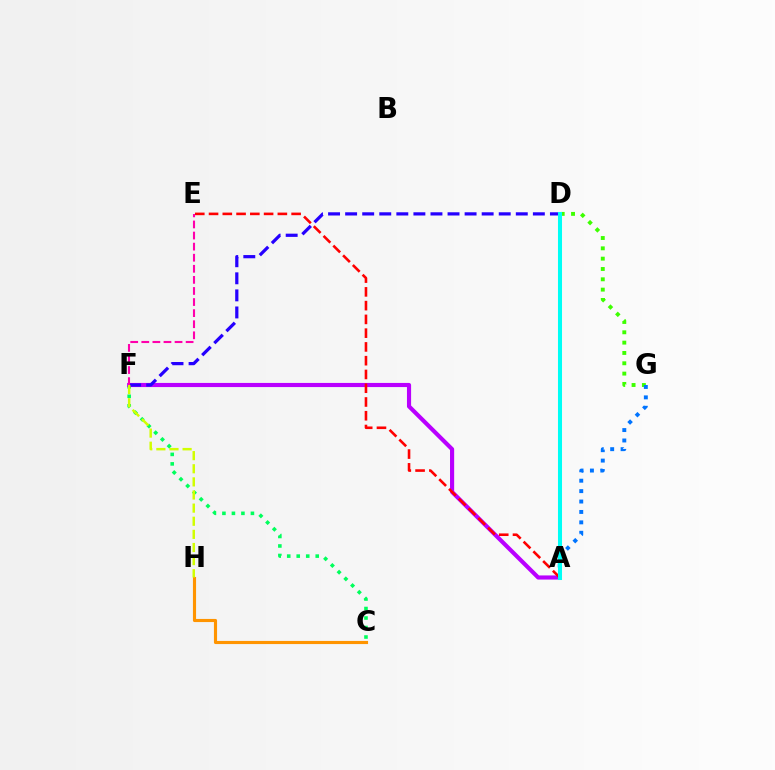{('D', 'G'): [{'color': '#3dff00', 'line_style': 'dotted', 'thickness': 2.81}], ('C', 'F'): [{'color': '#00ff5c', 'line_style': 'dotted', 'thickness': 2.58}], ('A', 'F'): [{'color': '#b900ff', 'line_style': 'solid', 'thickness': 2.98}], ('C', 'H'): [{'color': '#ff9400', 'line_style': 'solid', 'thickness': 2.25}], ('D', 'F'): [{'color': '#2500ff', 'line_style': 'dashed', 'thickness': 2.32}], ('A', 'G'): [{'color': '#0074ff', 'line_style': 'dotted', 'thickness': 2.83}], ('A', 'E'): [{'color': '#ff0000', 'line_style': 'dashed', 'thickness': 1.87}], ('E', 'F'): [{'color': '#ff00ac', 'line_style': 'dashed', 'thickness': 1.51}], ('F', 'H'): [{'color': '#d1ff00', 'line_style': 'dashed', 'thickness': 1.78}], ('A', 'D'): [{'color': '#00fff6', 'line_style': 'solid', 'thickness': 2.91}]}